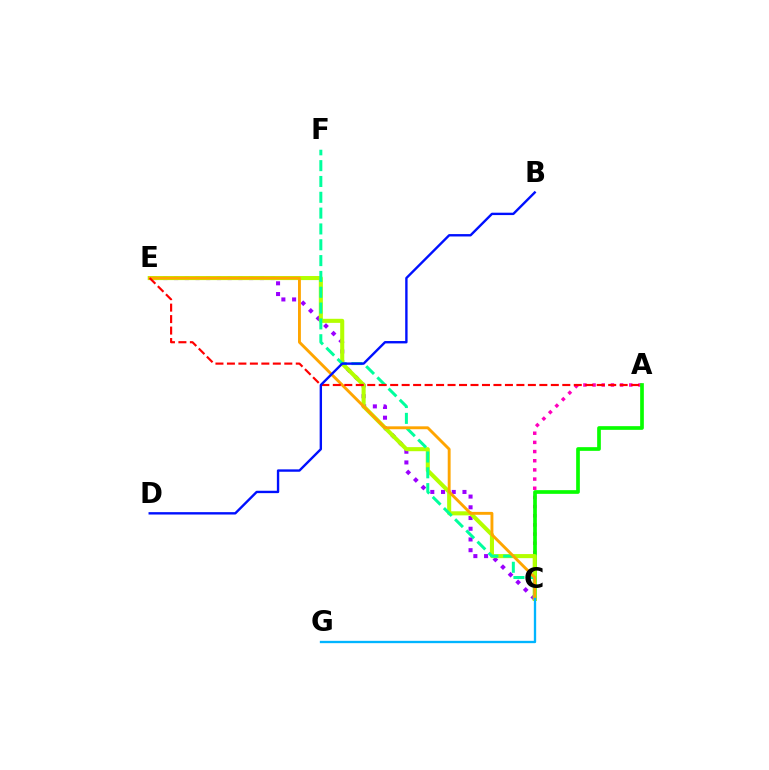{('A', 'C'): [{'color': '#ff00bd', 'line_style': 'dotted', 'thickness': 2.49}, {'color': '#08ff00', 'line_style': 'solid', 'thickness': 2.65}], ('C', 'E'): [{'color': '#9b00ff', 'line_style': 'dotted', 'thickness': 2.91}, {'color': '#b3ff00', 'line_style': 'solid', 'thickness': 2.93}, {'color': '#ffa500', 'line_style': 'solid', 'thickness': 2.08}], ('C', 'F'): [{'color': '#00ff9d', 'line_style': 'dashed', 'thickness': 2.15}], ('C', 'G'): [{'color': '#00b5ff', 'line_style': 'solid', 'thickness': 1.68}], ('A', 'E'): [{'color': '#ff0000', 'line_style': 'dashed', 'thickness': 1.56}], ('B', 'D'): [{'color': '#0010ff', 'line_style': 'solid', 'thickness': 1.71}]}